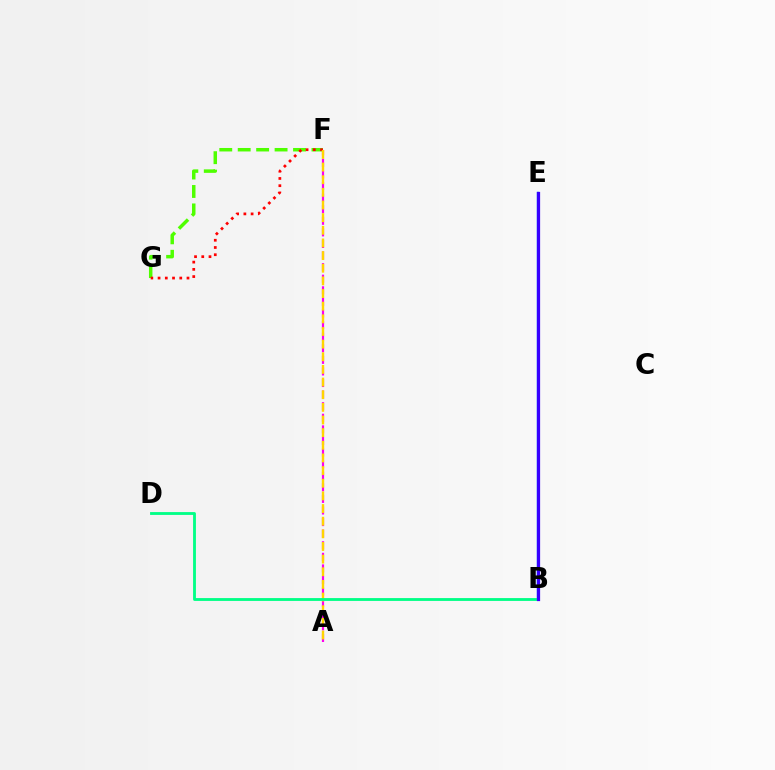{('A', 'F'): [{'color': '#ff00ed', 'line_style': 'dashed', 'thickness': 1.57}, {'color': '#ffd500', 'line_style': 'dashed', 'thickness': 1.72}], ('B', 'E'): [{'color': '#009eff', 'line_style': 'solid', 'thickness': 1.71}, {'color': '#3700ff', 'line_style': 'solid', 'thickness': 2.33}], ('F', 'G'): [{'color': '#4fff00', 'line_style': 'dashed', 'thickness': 2.5}, {'color': '#ff0000', 'line_style': 'dotted', 'thickness': 1.96}], ('B', 'D'): [{'color': '#00ff86', 'line_style': 'solid', 'thickness': 2.04}]}